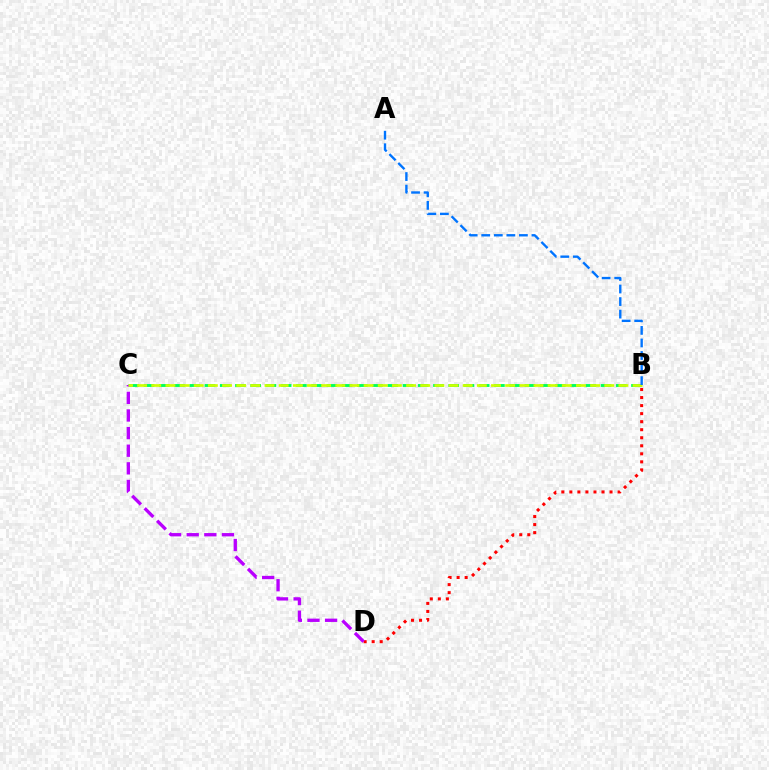{('B', 'D'): [{'color': '#ff0000', 'line_style': 'dotted', 'thickness': 2.18}], ('B', 'C'): [{'color': '#00ff5c', 'line_style': 'dashed', 'thickness': 2.07}, {'color': '#d1ff00', 'line_style': 'dashed', 'thickness': 1.92}], ('C', 'D'): [{'color': '#b900ff', 'line_style': 'dashed', 'thickness': 2.39}], ('A', 'B'): [{'color': '#0074ff', 'line_style': 'dashed', 'thickness': 1.71}]}